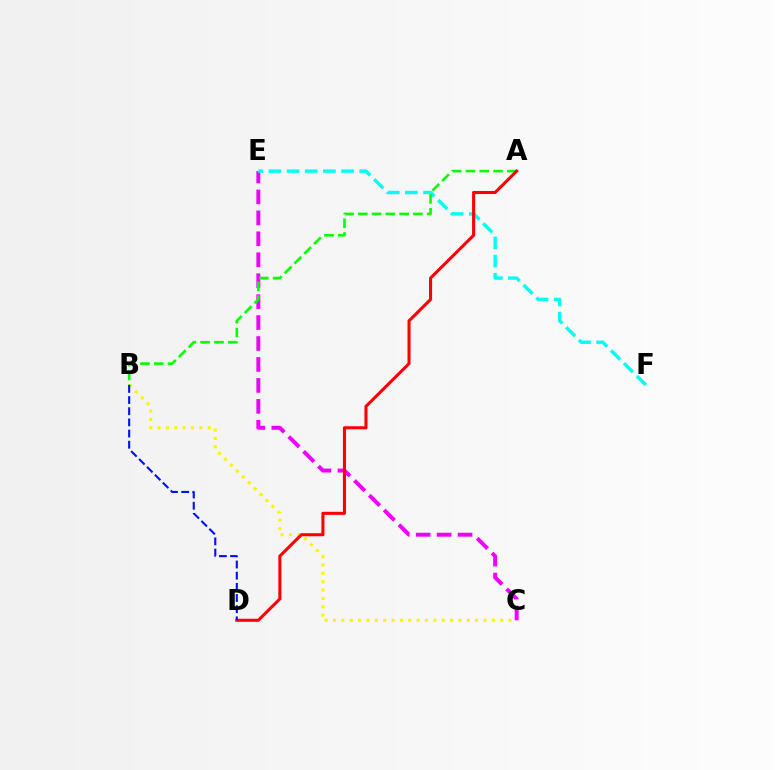{('C', 'E'): [{'color': '#ee00ff', 'line_style': 'dashed', 'thickness': 2.85}], ('B', 'C'): [{'color': '#fcf500', 'line_style': 'dotted', 'thickness': 2.27}], ('E', 'F'): [{'color': '#00fff6', 'line_style': 'dashed', 'thickness': 2.47}], ('A', 'B'): [{'color': '#08ff00', 'line_style': 'dashed', 'thickness': 1.87}], ('A', 'D'): [{'color': '#ff0000', 'line_style': 'solid', 'thickness': 2.2}], ('B', 'D'): [{'color': '#0010ff', 'line_style': 'dashed', 'thickness': 1.52}]}